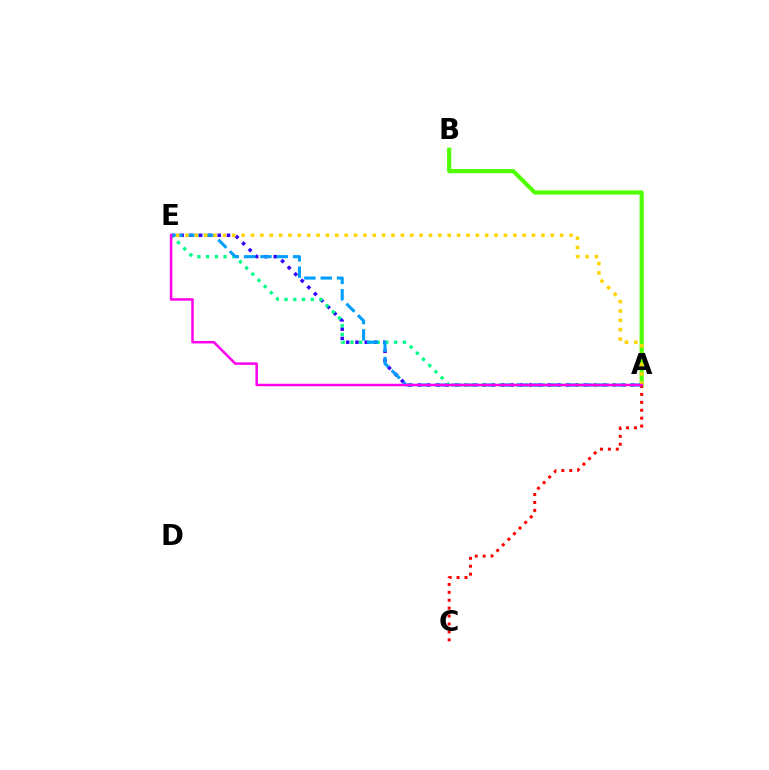{('A', 'B'): [{'color': '#4fff00', 'line_style': 'solid', 'thickness': 2.98}], ('A', 'E'): [{'color': '#3700ff', 'line_style': 'dotted', 'thickness': 2.52}, {'color': '#00ff86', 'line_style': 'dotted', 'thickness': 2.37}, {'color': '#009eff', 'line_style': 'dashed', 'thickness': 2.22}, {'color': '#ffd500', 'line_style': 'dotted', 'thickness': 2.55}, {'color': '#ff00ed', 'line_style': 'solid', 'thickness': 1.8}], ('A', 'C'): [{'color': '#ff0000', 'line_style': 'dotted', 'thickness': 2.15}]}